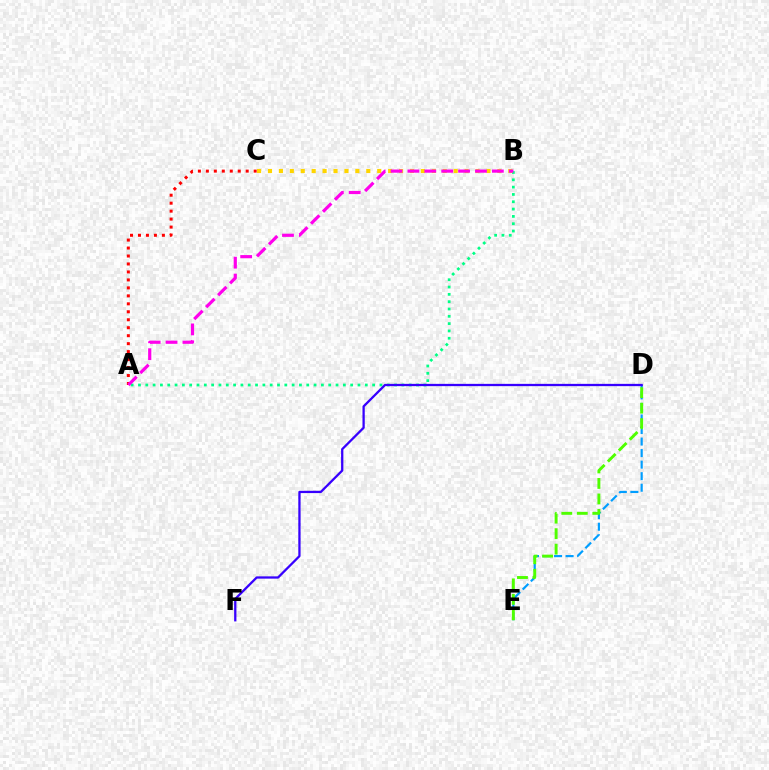{('A', 'B'): [{'color': '#00ff86', 'line_style': 'dotted', 'thickness': 1.99}, {'color': '#ff00ed', 'line_style': 'dashed', 'thickness': 2.29}], ('A', 'C'): [{'color': '#ff0000', 'line_style': 'dotted', 'thickness': 2.16}], ('D', 'E'): [{'color': '#009eff', 'line_style': 'dashed', 'thickness': 1.57}, {'color': '#4fff00', 'line_style': 'dashed', 'thickness': 2.11}], ('D', 'F'): [{'color': '#3700ff', 'line_style': 'solid', 'thickness': 1.64}], ('B', 'C'): [{'color': '#ffd500', 'line_style': 'dotted', 'thickness': 2.97}]}